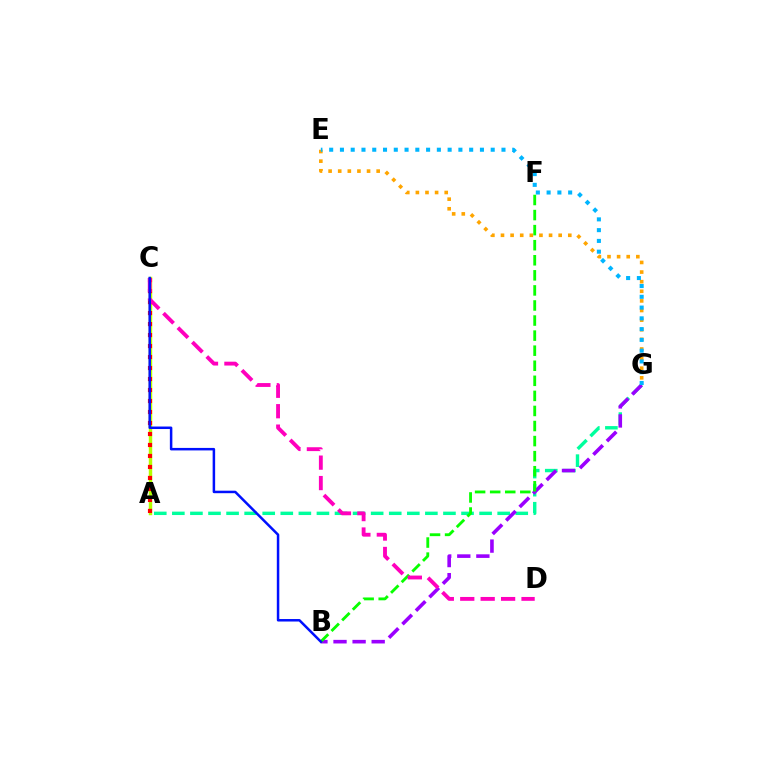{('A', 'G'): [{'color': '#00ff9d', 'line_style': 'dashed', 'thickness': 2.46}], ('A', 'C'): [{'color': '#b3ff00', 'line_style': 'solid', 'thickness': 2.47}, {'color': '#ff0000', 'line_style': 'dotted', 'thickness': 2.99}], ('E', 'G'): [{'color': '#ffa500', 'line_style': 'dotted', 'thickness': 2.61}, {'color': '#00b5ff', 'line_style': 'dotted', 'thickness': 2.93}], ('B', 'G'): [{'color': '#9b00ff', 'line_style': 'dashed', 'thickness': 2.59}], ('B', 'F'): [{'color': '#08ff00', 'line_style': 'dashed', 'thickness': 2.05}], ('C', 'D'): [{'color': '#ff00bd', 'line_style': 'dashed', 'thickness': 2.77}], ('B', 'C'): [{'color': '#0010ff', 'line_style': 'solid', 'thickness': 1.8}]}